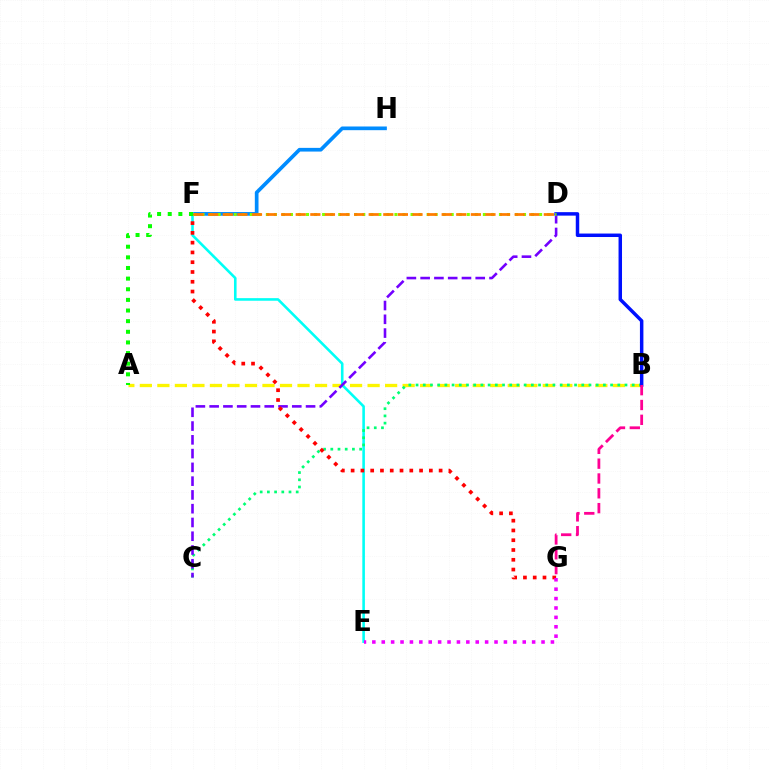{('F', 'H'): [{'color': '#008cff', 'line_style': 'solid', 'thickness': 2.66}], ('A', 'B'): [{'color': '#fcf500', 'line_style': 'dashed', 'thickness': 2.38}], ('E', 'F'): [{'color': '#00fff6', 'line_style': 'solid', 'thickness': 1.87}], ('B', 'C'): [{'color': '#00ff74', 'line_style': 'dotted', 'thickness': 1.96}], ('C', 'D'): [{'color': '#7200ff', 'line_style': 'dashed', 'thickness': 1.87}], ('B', 'D'): [{'color': '#0010ff', 'line_style': 'solid', 'thickness': 2.5}], ('F', 'G'): [{'color': '#ff0000', 'line_style': 'dotted', 'thickness': 2.66}], ('B', 'G'): [{'color': '#ff0094', 'line_style': 'dashed', 'thickness': 2.01}], ('A', 'F'): [{'color': '#08ff00', 'line_style': 'dotted', 'thickness': 2.89}], ('E', 'G'): [{'color': '#ee00ff', 'line_style': 'dotted', 'thickness': 2.55}], ('D', 'F'): [{'color': '#84ff00', 'line_style': 'dotted', 'thickness': 2.18}, {'color': '#ff7c00', 'line_style': 'dashed', 'thickness': 1.98}]}